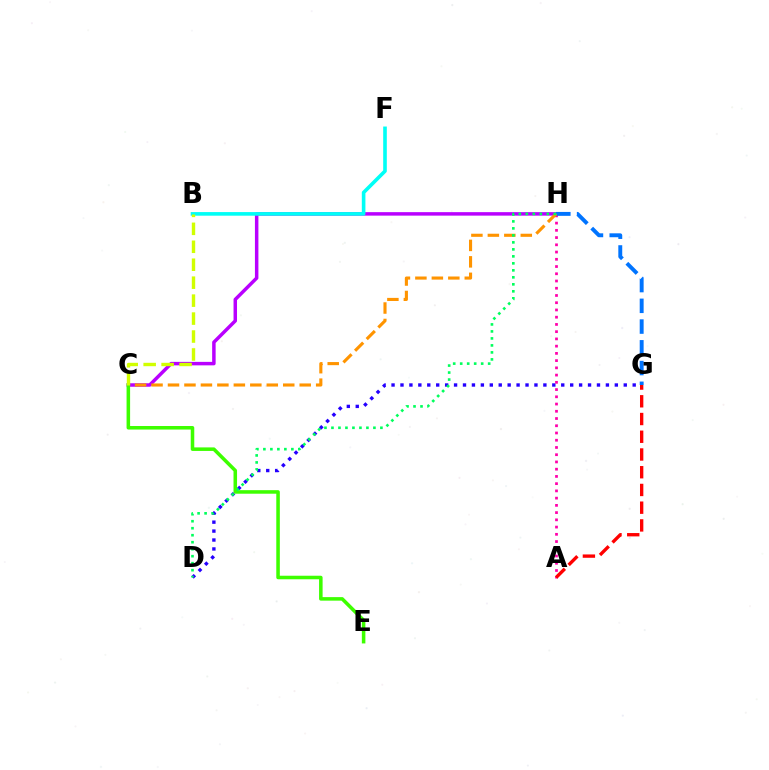{('D', 'G'): [{'color': '#2500ff', 'line_style': 'dotted', 'thickness': 2.43}], ('A', 'H'): [{'color': '#ff00ac', 'line_style': 'dotted', 'thickness': 1.97}], ('C', 'H'): [{'color': '#b900ff', 'line_style': 'solid', 'thickness': 2.5}, {'color': '#ff9400', 'line_style': 'dashed', 'thickness': 2.24}], ('G', 'H'): [{'color': '#0074ff', 'line_style': 'dashed', 'thickness': 2.82}], ('B', 'F'): [{'color': '#00fff6', 'line_style': 'solid', 'thickness': 2.6}], ('C', 'E'): [{'color': '#3dff00', 'line_style': 'solid', 'thickness': 2.55}], ('D', 'H'): [{'color': '#00ff5c', 'line_style': 'dotted', 'thickness': 1.9}], ('B', 'C'): [{'color': '#d1ff00', 'line_style': 'dashed', 'thickness': 2.44}], ('A', 'G'): [{'color': '#ff0000', 'line_style': 'dashed', 'thickness': 2.41}]}